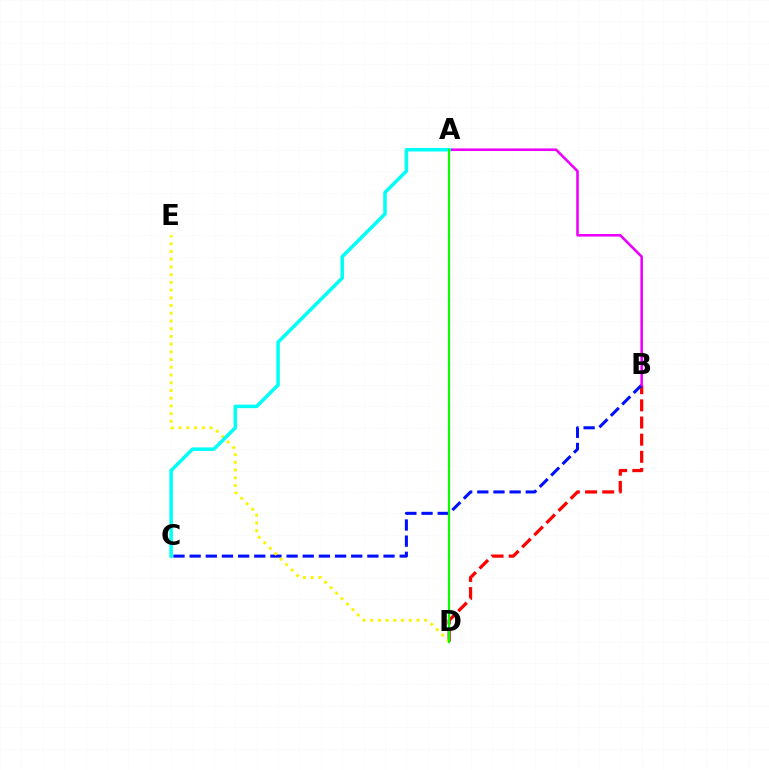{('B', 'D'): [{'color': '#ff0000', 'line_style': 'dashed', 'thickness': 2.33}], ('B', 'C'): [{'color': '#0010ff', 'line_style': 'dashed', 'thickness': 2.19}], ('D', 'E'): [{'color': '#fcf500', 'line_style': 'dotted', 'thickness': 2.1}], ('A', 'B'): [{'color': '#ee00ff', 'line_style': 'solid', 'thickness': 1.86}], ('A', 'C'): [{'color': '#00fff6', 'line_style': 'solid', 'thickness': 2.54}], ('A', 'D'): [{'color': '#08ff00', 'line_style': 'solid', 'thickness': 1.59}]}